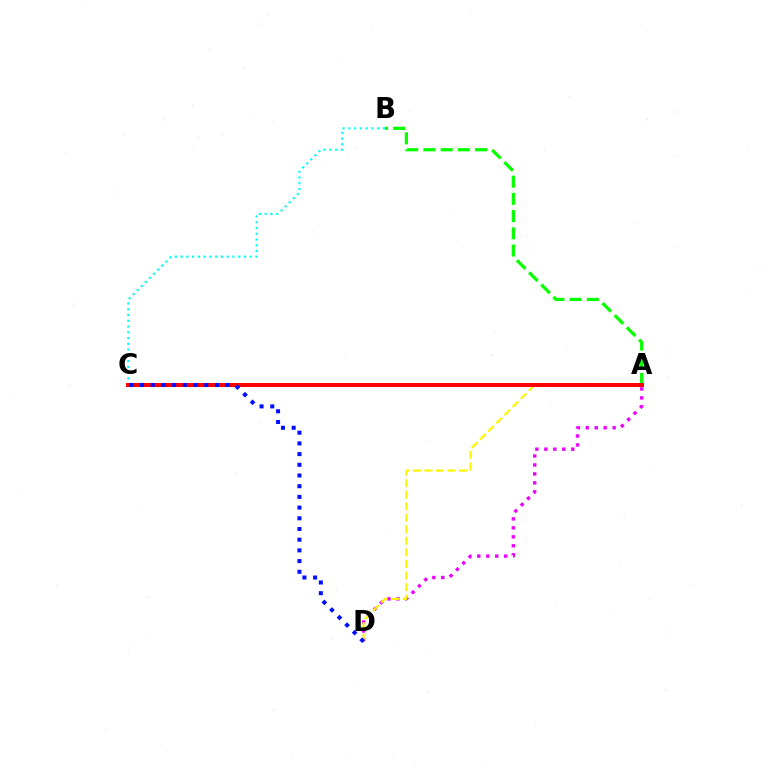{('B', 'C'): [{'color': '#00fff6', 'line_style': 'dotted', 'thickness': 1.57}], ('A', 'D'): [{'color': '#ee00ff', 'line_style': 'dotted', 'thickness': 2.44}, {'color': '#fcf500', 'line_style': 'dashed', 'thickness': 1.57}], ('A', 'B'): [{'color': '#08ff00', 'line_style': 'dashed', 'thickness': 2.34}], ('A', 'C'): [{'color': '#ff0000', 'line_style': 'solid', 'thickness': 2.89}], ('C', 'D'): [{'color': '#0010ff', 'line_style': 'dotted', 'thickness': 2.91}]}